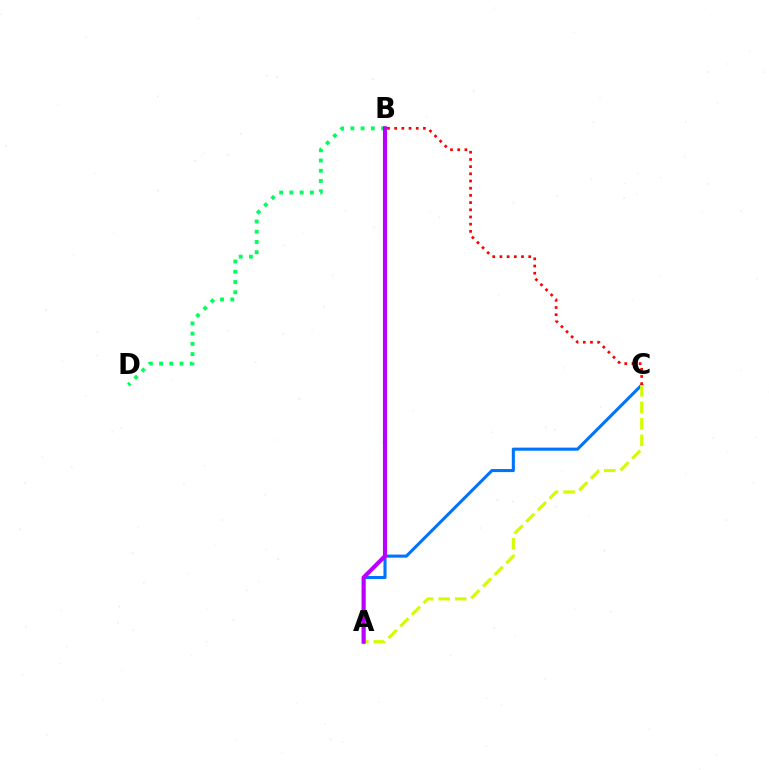{('A', 'C'): [{'color': '#0074ff', 'line_style': 'solid', 'thickness': 2.22}, {'color': '#d1ff00', 'line_style': 'dashed', 'thickness': 2.24}], ('B', 'D'): [{'color': '#00ff5c', 'line_style': 'dotted', 'thickness': 2.78}], ('A', 'B'): [{'color': '#b900ff', 'line_style': 'solid', 'thickness': 2.97}], ('B', 'C'): [{'color': '#ff0000', 'line_style': 'dotted', 'thickness': 1.95}]}